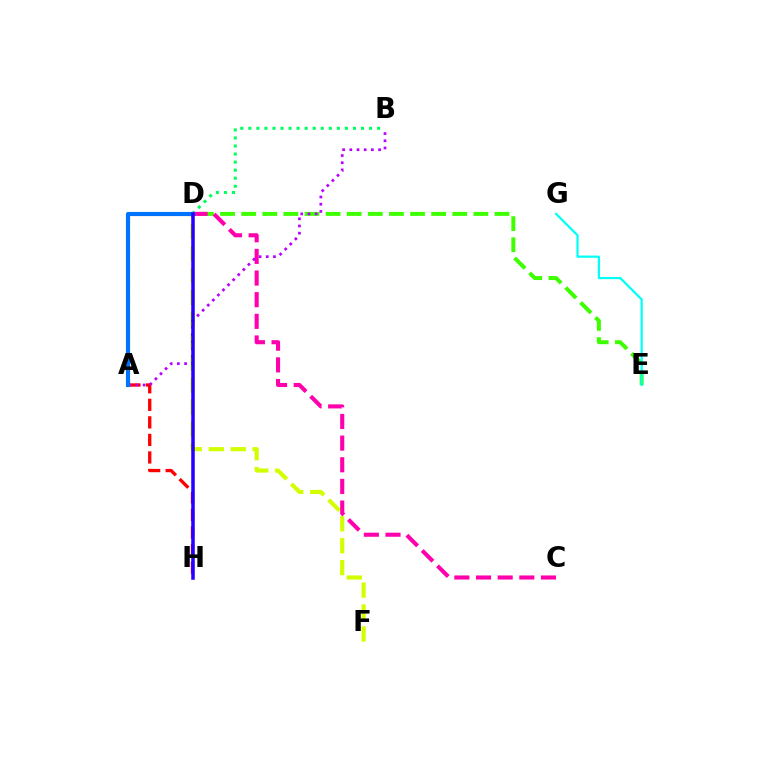{('A', 'D'): [{'color': '#ff9400', 'line_style': 'dashed', 'thickness': 2.22}, {'color': '#0074ff', 'line_style': 'solid', 'thickness': 2.98}], ('D', 'E'): [{'color': '#3dff00', 'line_style': 'dashed', 'thickness': 2.87}], ('B', 'D'): [{'color': '#00ff5c', 'line_style': 'dotted', 'thickness': 2.19}], ('A', 'H'): [{'color': '#ff0000', 'line_style': 'dashed', 'thickness': 2.38}], ('D', 'F'): [{'color': '#d1ff00', 'line_style': 'dashed', 'thickness': 2.98}], ('C', 'D'): [{'color': '#ff00ac', 'line_style': 'dashed', 'thickness': 2.94}], ('E', 'G'): [{'color': '#00fff6', 'line_style': 'solid', 'thickness': 1.59}], ('A', 'B'): [{'color': '#b900ff', 'line_style': 'dotted', 'thickness': 1.95}], ('D', 'H'): [{'color': '#2500ff', 'line_style': 'solid', 'thickness': 2.53}]}